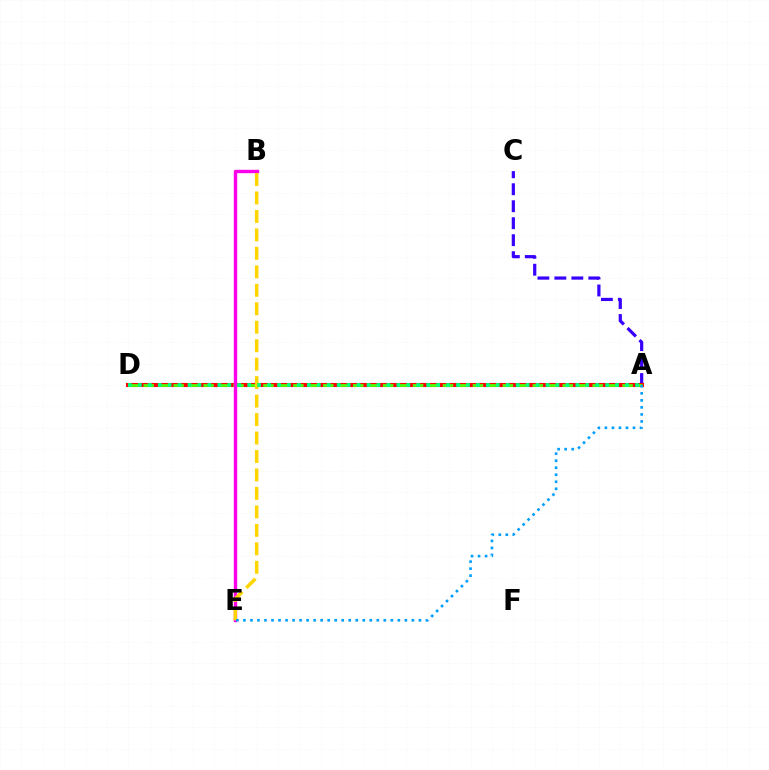{('A', 'C'): [{'color': '#3700ff', 'line_style': 'dashed', 'thickness': 2.31}], ('A', 'D'): [{'color': '#ff0000', 'line_style': 'solid', 'thickness': 2.94}, {'color': '#4fff00', 'line_style': 'dashed', 'thickness': 2.03}, {'color': '#00ff86', 'line_style': 'dotted', 'thickness': 2.7}], ('B', 'E'): [{'color': '#ff00ed', 'line_style': 'solid', 'thickness': 2.44}, {'color': '#ffd500', 'line_style': 'dashed', 'thickness': 2.51}], ('A', 'E'): [{'color': '#009eff', 'line_style': 'dotted', 'thickness': 1.91}]}